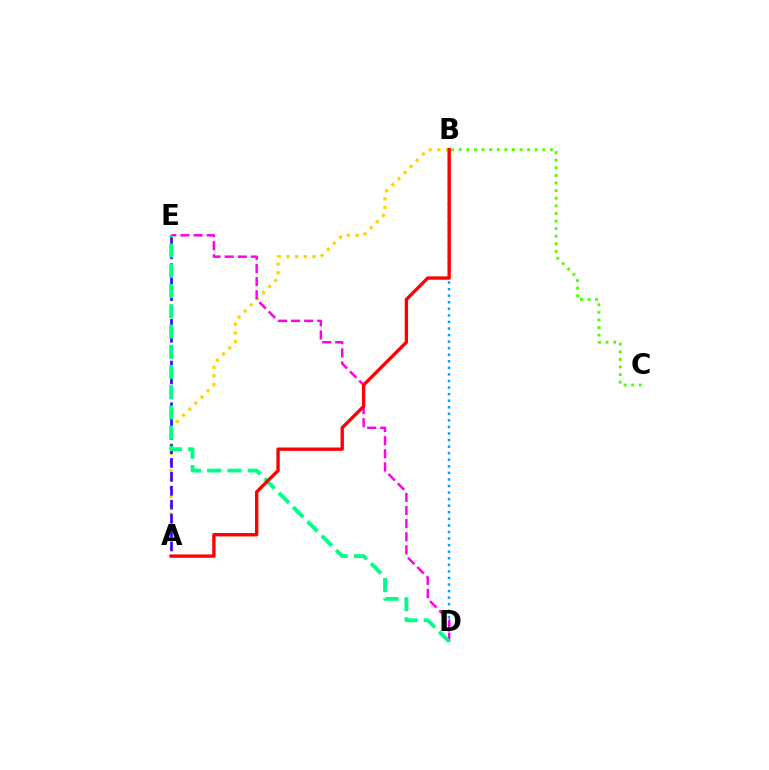{('B', 'C'): [{'color': '#4fff00', 'line_style': 'dotted', 'thickness': 2.06}], ('A', 'B'): [{'color': '#ffd500', 'line_style': 'dotted', 'thickness': 2.35}, {'color': '#ff0000', 'line_style': 'solid', 'thickness': 2.42}], ('B', 'D'): [{'color': '#009eff', 'line_style': 'dotted', 'thickness': 1.78}], ('D', 'E'): [{'color': '#ff00ed', 'line_style': 'dashed', 'thickness': 1.78}, {'color': '#00ff86', 'line_style': 'dashed', 'thickness': 2.75}], ('A', 'E'): [{'color': '#3700ff', 'line_style': 'dashed', 'thickness': 1.89}]}